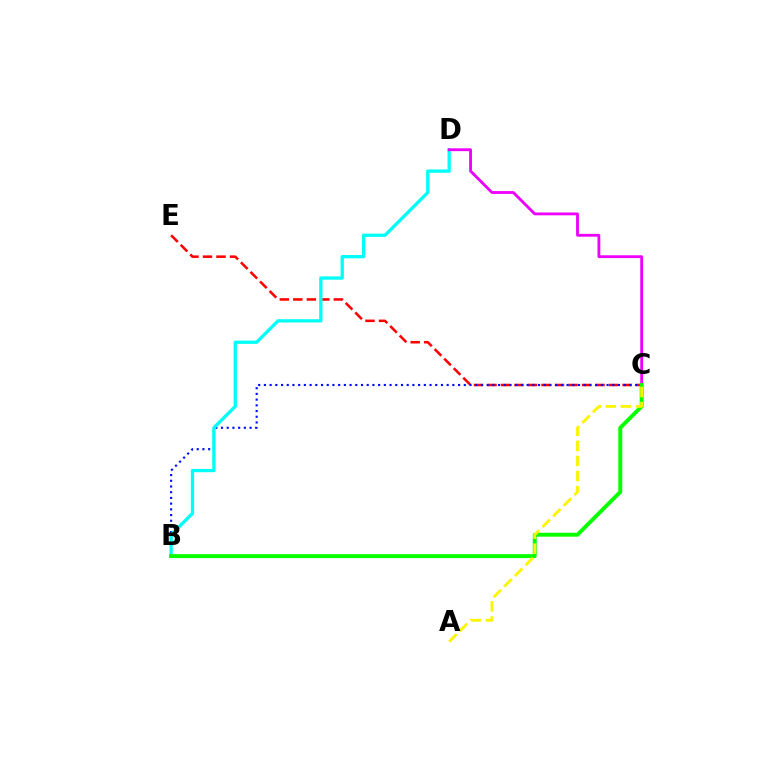{('C', 'E'): [{'color': '#ff0000', 'line_style': 'dashed', 'thickness': 1.83}], ('B', 'C'): [{'color': '#0010ff', 'line_style': 'dotted', 'thickness': 1.55}, {'color': '#08ff00', 'line_style': 'solid', 'thickness': 2.84}], ('B', 'D'): [{'color': '#00fff6', 'line_style': 'solid', 'thickness': 2.37}], ('C', 'D'): [{'color': '#ee00ff', 'line_style': 'solid', 'thickness': 2.03}], ('A', 'C'): [{'color': '#fcf500', 'line_style': 'dashed', 'thickness': 2.05}]}